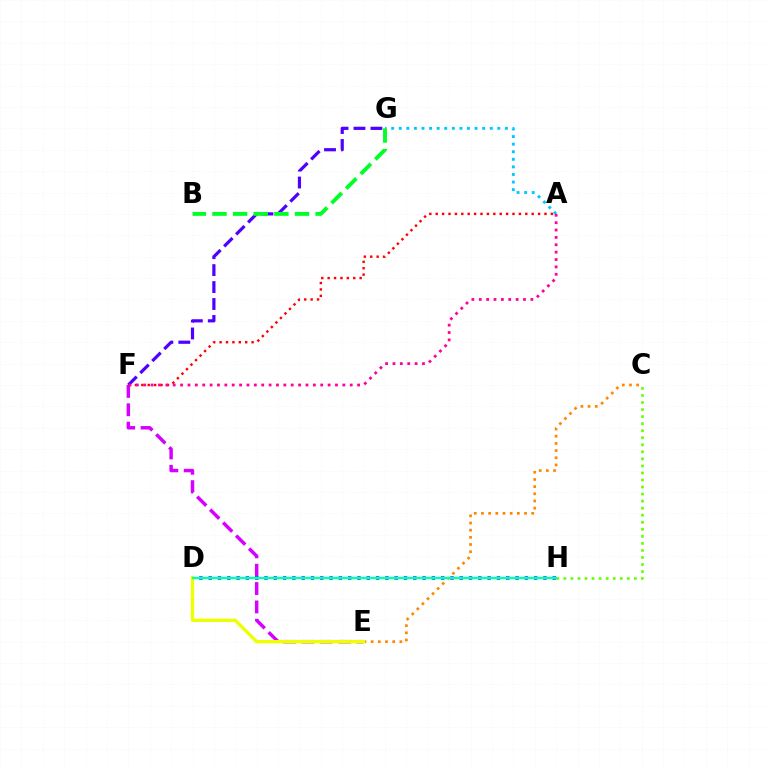{('E', 'F'): [{'color': '#d600ff', 'line_style': 'dashed', 'thickness': 2.49}], ('D', 'H'): [{'color': '#003fff', 'line_style': 'dotted', 'thickness': 2.53}, {'color': '#00ffaf', 'line_style': 'solid', 'thickness': 1.69}], ('A', 'F'): [{'color': '#ff0000', 'line_style': 'dotted', 'thickness': 1.74}, {'color': '#ff00a0', 'line_style': 'dotted', 'thickness': 2.0}], ('A', 'G'): [{'color': '#00c7ff', 'line_style': 'dotted', 'thickness': 2.06}], ('C', 'H'): [{'color': '#66ff00', 'line_style': 'dotted', 'thickness': 1.91}], ('C', 'E'): [{'color': '#ff8800', 'line_style': 'dotted', 'thickness': 1.95}], ('F', 'G'): [{'color': '#4f00ff', 'line_style': 'dashed', 'thickness': 2.3}], ('D', 'E'): [{'color': '#eeff00', 'line_style': 'solid', 'thickness': 2.4}], ('B', 'G'): [{'color': '#00ff27', 'line_style': 'dashed', 'thickness': 2.8}]}